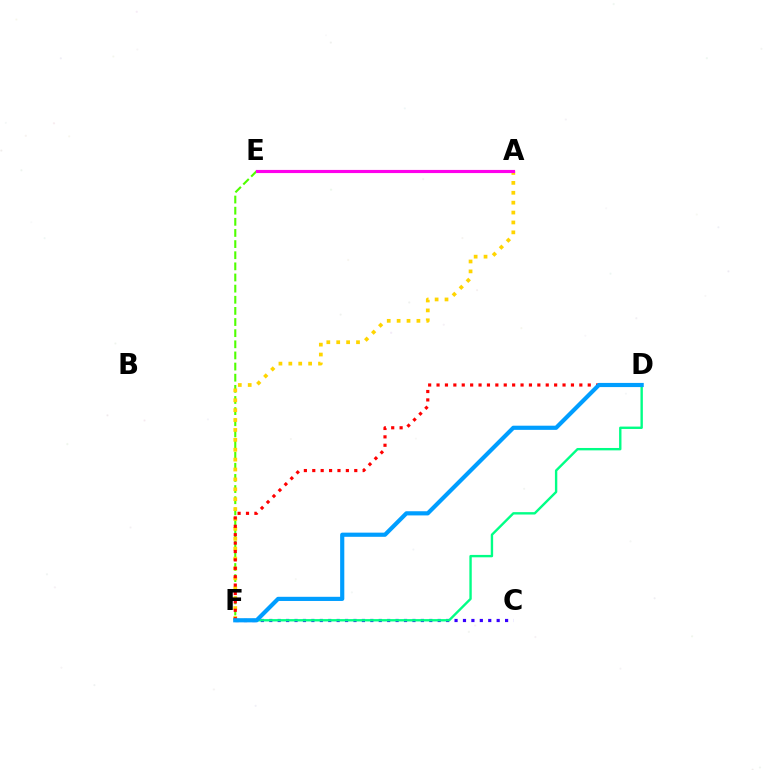{('C', 'F'): [{'color': '#3700ff', 'line_style': 'dotted', 'thickness': 2.29}], ('E', 'F'): [{'color': '#4fff00', 'line_style': 'dashed', 'thickness': 1.51}], ('A', 'F'): [{'color': '#ffd500', 'line_style': 'dotted', 'thickness': 2.69}], ('D', 'F'): [{'color': '#ff0000', 'line_style': 'dotted', 'thickness': 2.28}, {'color': '#00ff86', 'line_style': 'solid', 'thickness': 1.72}, {'color': '#009eff', 'line_style': 'solid', 'thickness': 3.0}], ('A', 'E'): [{'color': '#ff00ed', 'line_style': 'solid', 'thickness': 2.27}]}